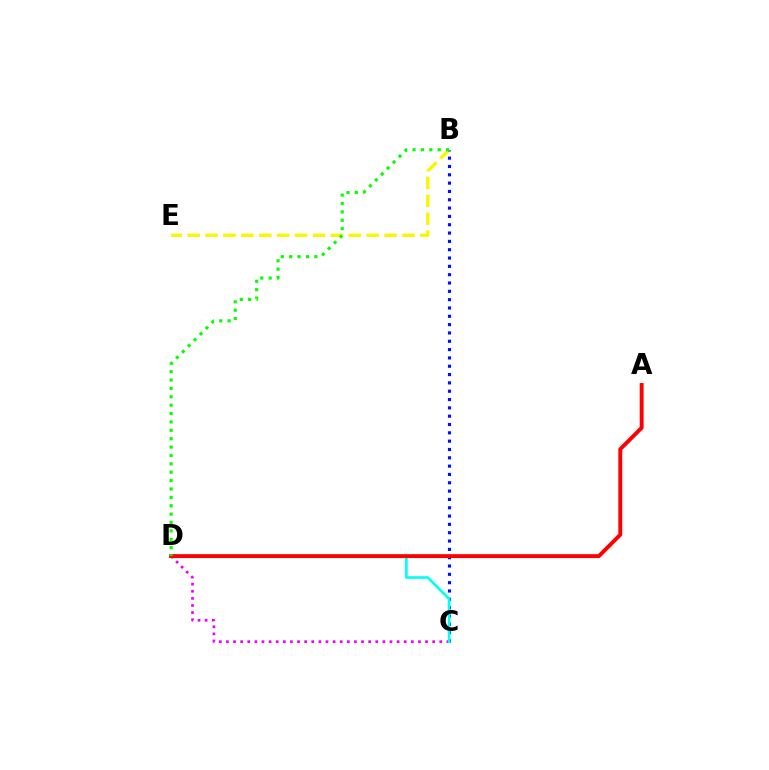{('B', 'E'): [{'color': '#fcf500', 'line_style': 'dashed', 'thickness': 2.43}], ('C', 'D'): [{'color': '#ee00ff', 'line_style': 'dotted', 'thickness': 1.93}, {'color': '#00fff6', 'line_style': 'solid', 'thickness': 1.91}], ('B', 'C'): [{'color': '#0010ff', 'line_style': 'dotted', 'thickness': 2.26}], ('A', 'D'): [{'color': '#ff0000', 'line_style': 'solid', 'thickness': 2.81}], ('B', 'D'): [{'color': '#08ff00', 'line_style': 'dotted', 'thickness': 2.28}]}